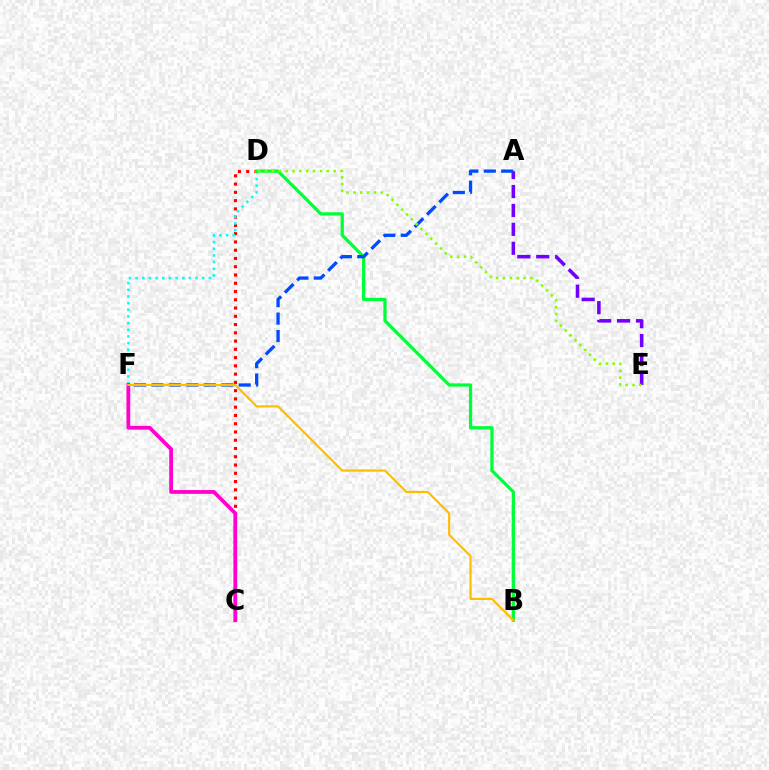{('C', 'D'): [{'color': '#ff0000', 'line_style': 'dotted', 'thickness': 2.24}], ('D', 'F'): [{'color': '#00fff6', 'line_style': 'dotted', 'thickness': 1.81}], ('C', 'F'): [{'color': '#ff00cf', 'line_style': 'solid', 'thickness': 2.72}], ('A', 'E'): [{'color': '#7200ff', 'line_style': 'dashed', 'thickness': 2.57}], ('B', 'D'): [{'color': '#00ff39', 'line_style': 'solid', 'thickness': 2.34}], ('A', 'F'): [{'color': '#004bff', 'line_style': 'dashed', 'thickness': 2.37}], ('D', 'E'): [{'color': '#84ff00', 'line_style': 'dotted', 'thickness': 1.86}], ('B', 'F'): [{'color': '#ffbd00', 'line_style': 'solid', 'thickness': 1.56}]}